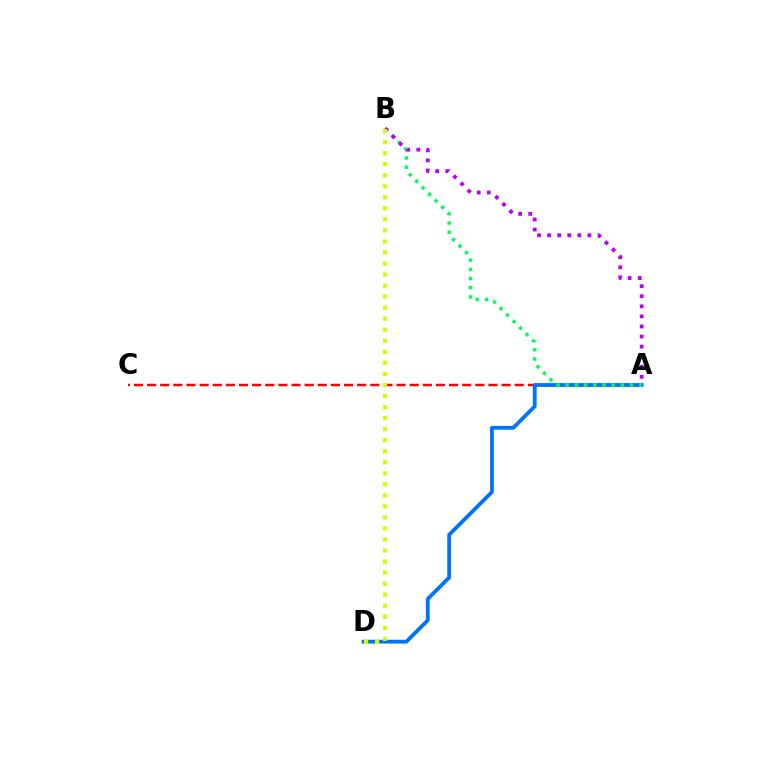{('A', 'C'): [{'color': '#ff0000', 'line_style': 'dashed', 'thickness': 1.78}], ('A', 'D'): [{'color': '#0074ff', 'line_style': 'solid', 'thickness': 2.73}], ('A', 'B'): [{'color': '#00ff5c', 'line_style': 'dotted', 'thickness': 2.5}, {'color': '#b900ff', 'line_style': 'dotted', 'thickness': 2.74}], ('B', 'D'): [{'color': '#d1ff00', 'line_style': 'dotted', 'thickness': 3.0}]}